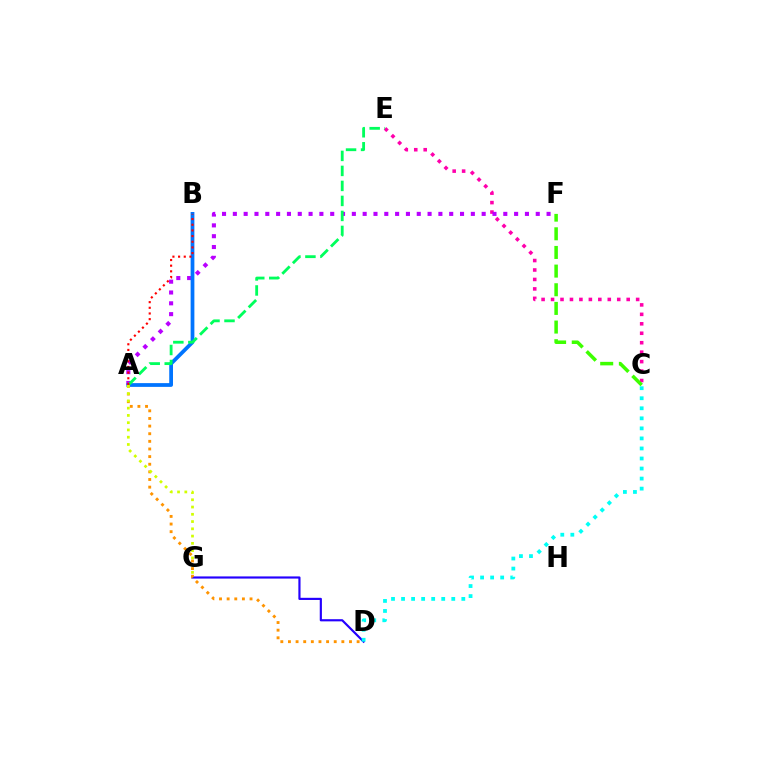{('D', 'G'): [{'color': '#2500ff', 'line_style': 'solid', 'thickness': 1.56}], ('C', 'E'): [{'color': '#ff00ac', 'line_style': 'dotted', 'thickness': 2.57}], ('A', 'F'): [{'color': '#b900ff', 'line_style': 'dotted', 'thickness': 2.94}], ('A', 'B'): [{'color': '#0074ff', 'line_style': 'solid', 'thickness': 2.7}, {'color': '#ff0000', 'line_style': 'dotted', 'thickness': 1.54}], ('C', 'F'): [{'color': '#3dff00', 'line_style': 'dashed', 'thickness': 2.53}], ('A', 'E'): [{'color': '#00ff5c', 'line_style': 'dashed', 'thickness': 2.04}], ('A', 'D'): [{'color': '#ff9400', 'line_style': 'dotted', 'thickness': 2.07}], ('A', 'G'): [{'color': '#d1ff00', 'line_style': 'dotted', 'thickness': 1.97}], ('C', 'D'): [{'color': '#00fff6', 'line_style': 'dotted', 'thickness': 2.73}]}